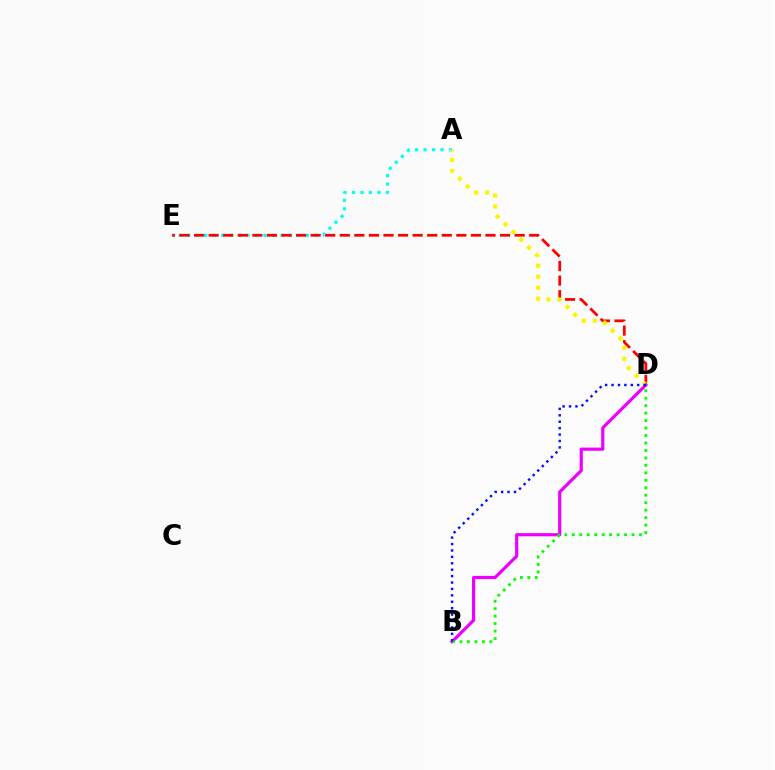{('A', 'E'): [{'color': '#00fff6', 'line_style': 'dotted', 'thickness': 2.3}], ('D', 'E'): [{'color': '#ff0000', 'line_style': 'dashed', 'thickness': 1.98}], ('A', 'D'): [{'color': '#fcf500', 'line_style': 'dotted', 'thickness': 2.99}], ('B', 'D'): [{'color': '#ee00ff', 'line_style': 'solid', 'thickness': 2.29}, {'color': '#08ff00', 'line_style': 'dotted', 'thickness': 2.03}, {'color': '#0010ff', 'line_style': 'dotted', 'thickness': 1.74}]}